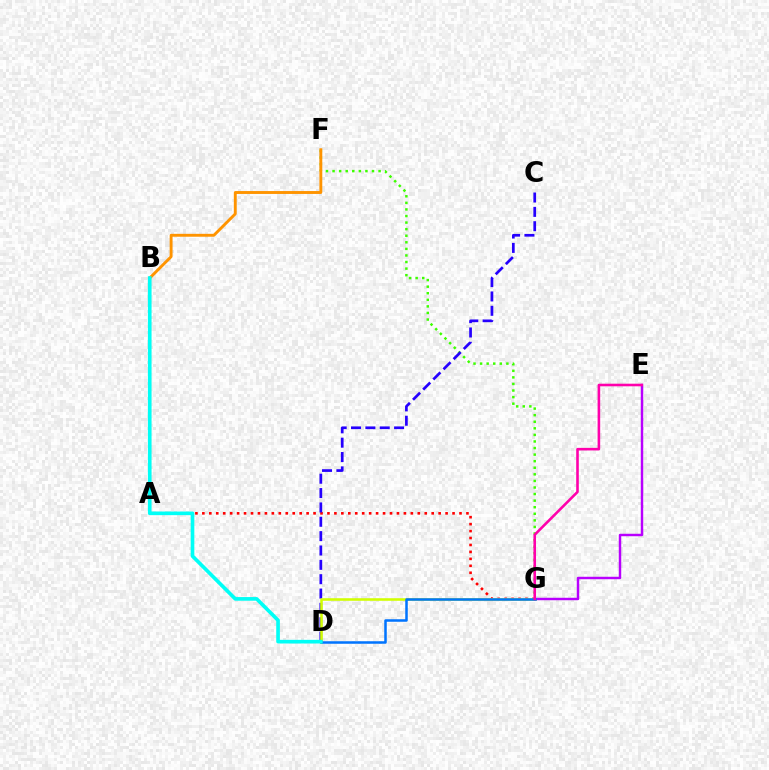{('F', 'G'): [{'color': '#3dff00', 'line_style': 'dotted', 'thickness': 1.79}], ('A', 'G'): [{'color': '#ff0000', 'line_style': 'dotted', 'thickness': 1.89}], ('C', 'D'): [{'color': '#2500ff', 'line_style': 'dashed', 'thickness': 1.95}], ('D', 'G'): [{'color': '#d1ff00', 'line_style': 'solid', 'thickness': 1.85}, {'color': '#0074ff', 'line_style': 'solid', 'thickness': 1.81}], ('E', 'G'): [{'color': '#b900ff', 'line_style': 'solid', 'thickness': 1.77}, {'color': '#ff00ac', 'line_style': 'solid', 'thickness': 1.87}], ('B', 'F'): [{'color': '#ff9400', 'line_style': 'solid', 'thickness': 2.09}], ('A', 'B'): [{'color': '#00ff5c', 'line_style': 'dotted', 'thickness': 1.51}], ('B', 'D'): [{'color': '#00fff6', 'line_style': 'solid', 'thickness': 2.63}]}